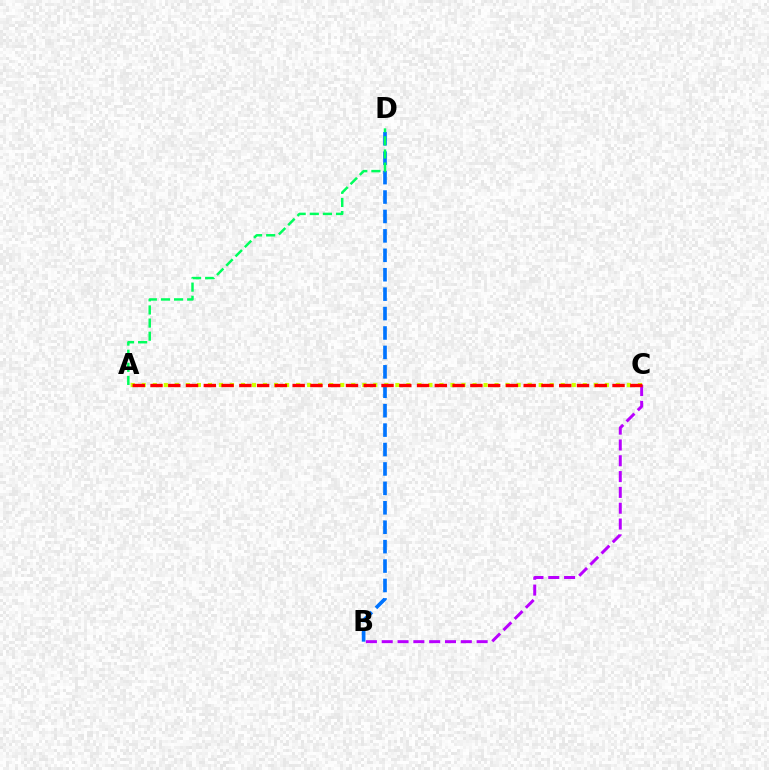{('B', 'D'): [{'color': '#0074ff', 'line_style': 'dashed', 'thickness': 2.64}], ('A', 'C'): [{'color': '#d1ff00', 'line_style': 'dotted', 'thickness': 3.0}, {'color': '#ff0000', 'line_style': 'dashed', 'thickness': 2.41}], ('B', 'C'): [{'color': '#b900ff', 'line_style': 'dashed', 'thickness': 2.15}], ('A', 'D'): [{'color': '#00ff5c', 'line_style': 'dashed', 'thickness': 1.78}]}